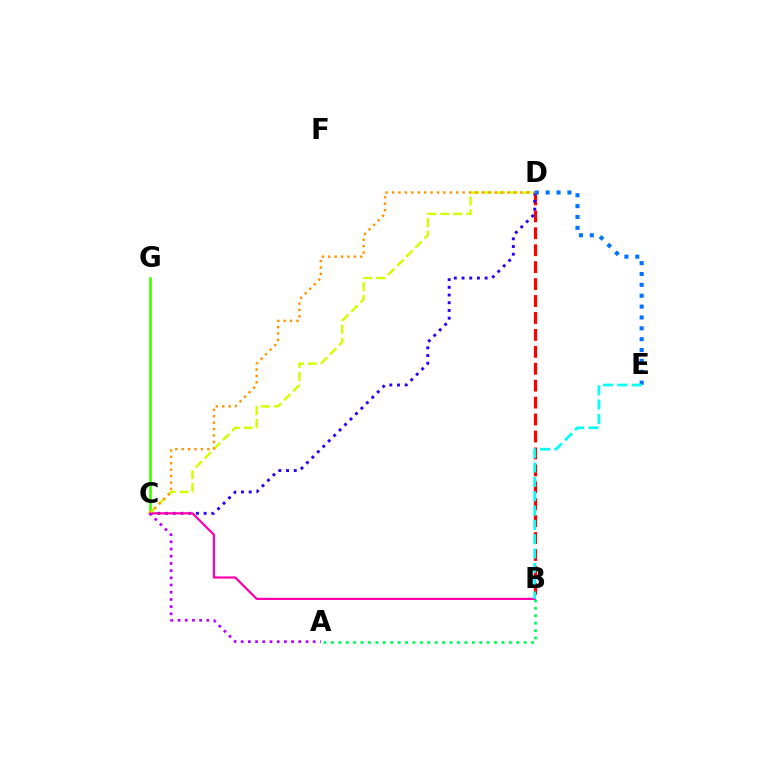{('B', 'D'): [{'color': '#ff0000', 'line_style': 'dashed', 'thickness': 2.3}], ('C', 'D'): [{'color': '#2500ff', 'line_style': 'dotted', 'thickness': 2.09}, {'color': '#d1ff00', 'line_style': 'dashed', 'thickness': 1.75}, {'color': '#ff9400', 'line_style': 'dotted', 'thickness': 1.74}], ('A', 'B'): [{'color': '#00ff5c', 'line_style': 'dotted', 'thickness': 2.01}], ('C', 'G'): [{'color': '#3dff00', 'line_style': 'solid', 'thickness': 1.89}], ('D', 'E'): [{'color': '#0074ff', 'line_style': 'dotted', 'thickness': 2.95}], ('B', 'C'): [{'color': '#ff00ac', 'line_style': 'solid', 'thickness': 1.6}], ('B', 'E'): [{'color': '#00fff6', 'line_style': 'dashed', 'thickness': 1.95}], ('A', 'C'): [{'color': '#b900ff', 'line_style': 'dotted', 'thickness': 1.96}]}